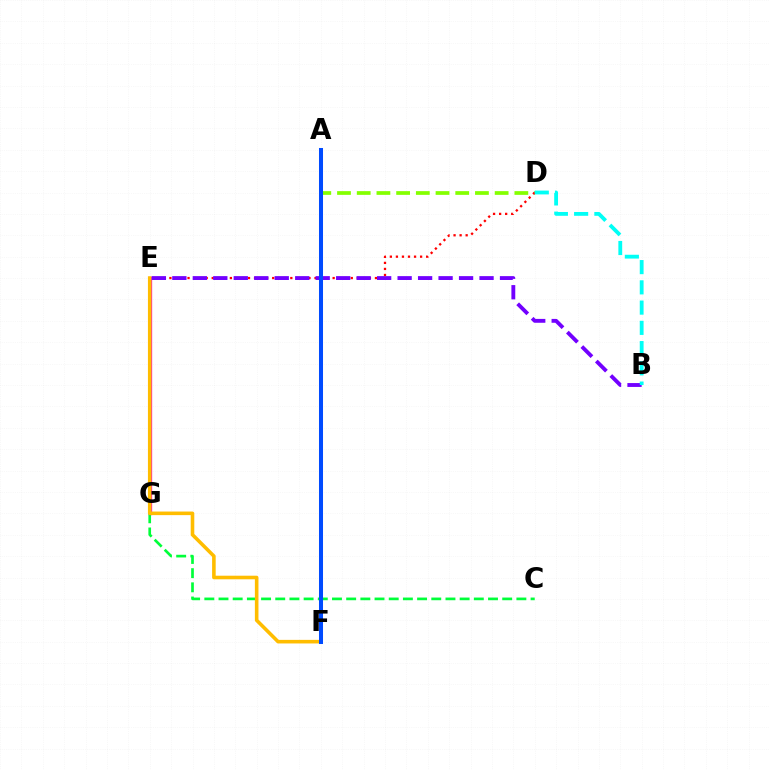{('A', 'D'): [{'color': '#84ff00', 'line_style': 'dashed', 'thickness': 2.68}], ('C', 'G'): [{'color': '#00ff39', 'line_style': 'dashed', 'thickness': 1.93}], ('D', 'E'): [{'color': '#ff0000', 'line_style': 'dotted', 'thickness': 1.64}], ('E', 'G'): [{'color': '#ff00cf', 'line_style': 'solid', 'thickness': 2.38}], ('E', 'F'): [{'color': '#ffbd00', 'line_style': 'solid', 'thickness': 2.58}], ('B', 'E'): [{'color': '#7200ff', 'line_style': 'dashed', 'thickness': 2.78}], ('A', 'F'): [{'color': '#004bff', 'line_style': 'solid', 'thickness': 2.89}], ('B', 'D'): [{'color': '#00fff6', 'line_style': 'dashed', 'thickness': 2.75}]}